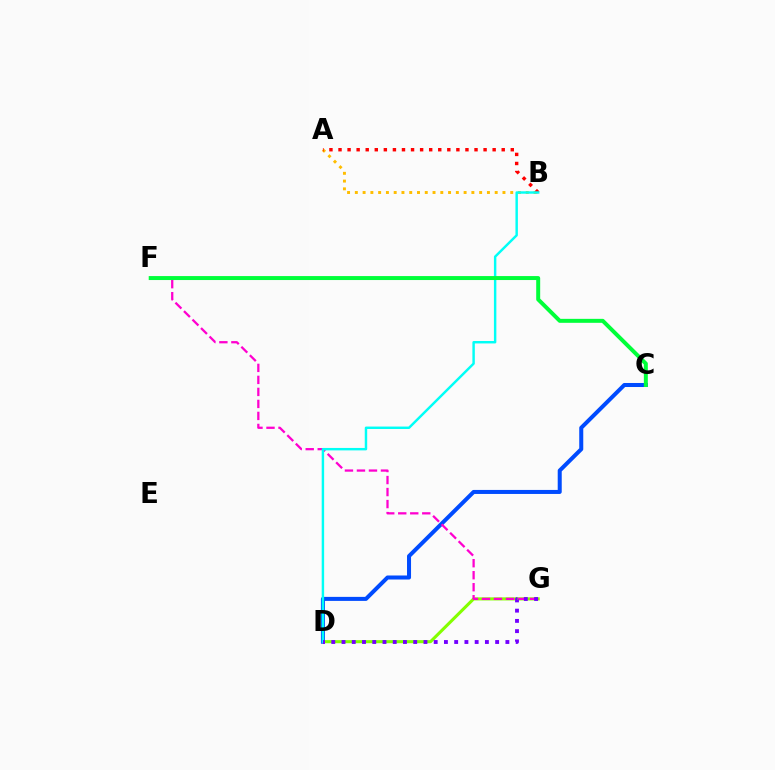{('D', 'G'): [{'color': '#84ff00', 'line_style': 'solid', 'thickness': 2.22}, {'color': '#7200ff', 'line_style': 'dotted', 'thickness': 2.78}], ('A', 'B'): [{'color': '#ffbd00', 'line_style': 'dotted', 'thickness': 2.11}, {'color': '#ff0000', 'line_style': 'dotted', 'thickness': 2.46}], ('C', 'D'): [{'color': '#004bff', 'line_style': 'solid', 'thickness': 2.89}], ('F', 'G'): [{'color': '#ff00cf', 'line_style': 'dashed', 'thickness': 1.63}], ('B', 'D'): [{'color': '#00fff6', 'line_style': 'solid', 'thickness': 1.76}], ('C', 'F'): [{'color': '#00ff39', 'line_style': 'solid', 'thickness': 2.86}]}